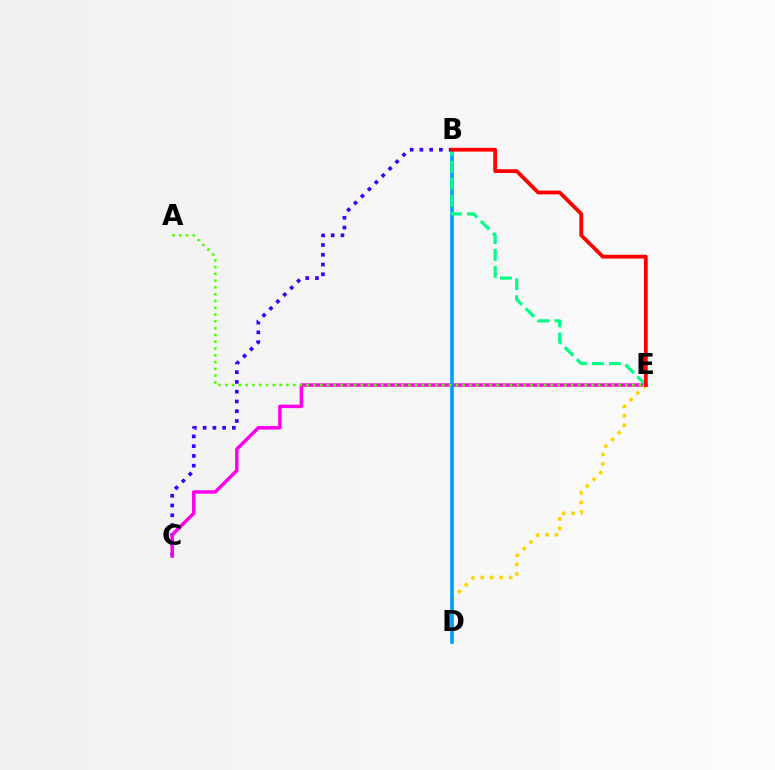{('B', 'C'): [{'color': '#3700ff', 'line_style': 'dotted', 'thickness': 2.65}], ('C', 'E'): [{'color': '#ff00ed', 'line_style': 'solid', 'thickness': 2.49}], ('D', 'E'): [{'color': '#ffd500', 'line_style': 'dotted', 'thickness': 2.58}], ('B', 'D'): [{'color': '#009eff', 'line_style': 'solid', 'thickness': 2.62}], ('B', 'E'): [{'color': '#00ff86', 'line_style': 'dashed', 'thickness': 2.3}, {'color': '#ff0000', 'line_style': 'solid', 'thickness': 2.73}], ('A', 'E'): [{'color': '#4fff00', 'line_style': 'dotted', 'thickness': 1.84}]}